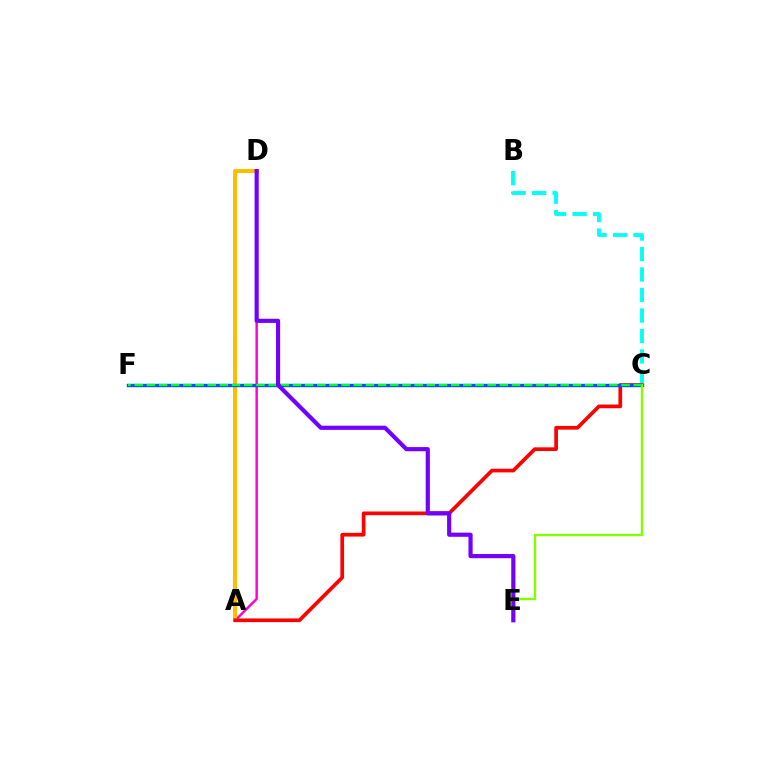{('A', 'D'): [{'color': '#ff00cf', 'line_style': 'solid', 'thickness': 1.76}, {'color': '#ffbd00', 'line_style': 'solid', 'thickness': 2.88}], ('B', 'C'): [{'color': '#00fff6', 'line_style': 'dashed', 'thickness': 2.78}], ('A', 'C'): [{'color': '#ff0000', 'line_style': 'solid', 'thickness': 2.66}], ('C', 'F'): [{'color': '#004bff', 'line_style': 'solid', 'thickness': 2.43}, {'color': '#00ff39', 'line_style': 'dashed', 'thickness': 1.65}], ('C', 'E'): [{'color': '#84ff00', 'line_style': 'solid', 'thickness': 1.73}], ('D', 'E'): [{'color': '#7200ff', 'line_style': 'solid', 'thickness': 2.99}]}